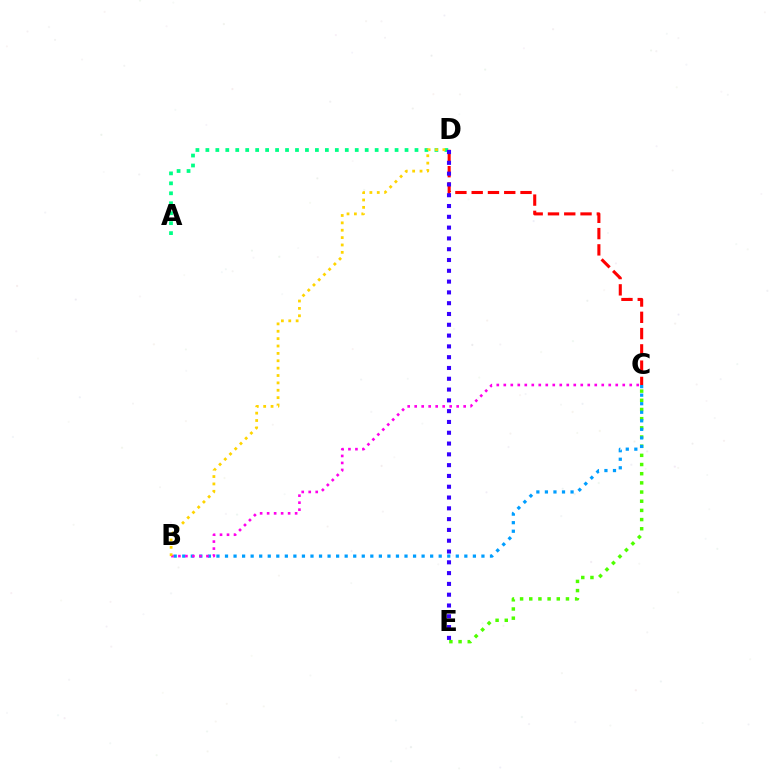{('A', 'D'): [{'color': '#00ff86', 'line_style': 'dotted', 'thickness': 2.71}], ('C', 'D'): [{'color': '#ff0000', 'line_style': 'dashed', 'thickness': 2.21}], ('D', 'E'): [{'color': '#3700ff', 'line_style': 'dotted', 'thickness': 2.93}], ('C', 'E'): [{'color': '#4fff00', 'line_style': 'dotted', 'thickness': 2.49}], ('B', 'C'): [{'color': '#009eff', 'line_style': 'dotted', 'thickness': 2.32}, {'color': '#ff00ed', 'line_style': 'dotted', 'thickness': 1.9}], ('B', 'D'): [{'color': '#ffd500', 'line_style': 'dotted', 'thickness': 2.0}]}